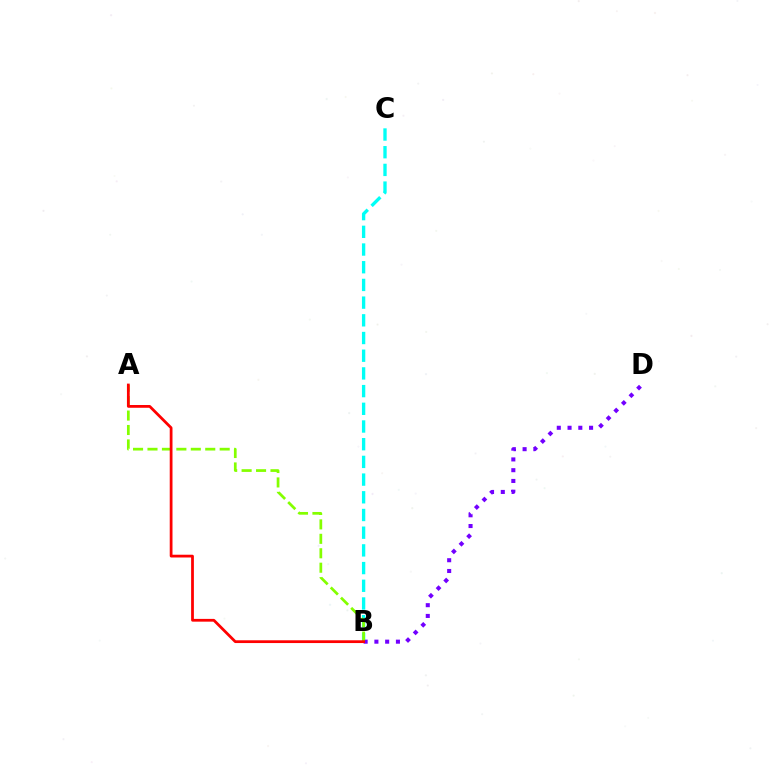{('B', 'C'): [{'color': '#00fff6', 'line_style': 'dashed', 'thickness': 2.4}], ('B', 'D'): [{'color': '#7200ff', 'line_style': 'dotted', 'thickness': 2.92}], ('A', 'B'): [{'color': '#84ff00', 'line_style': 'dashed', 'thickness': 1.96}, {'color': '#ff0000', 'line_style': 'solid', 'thickness': 1.99}]}